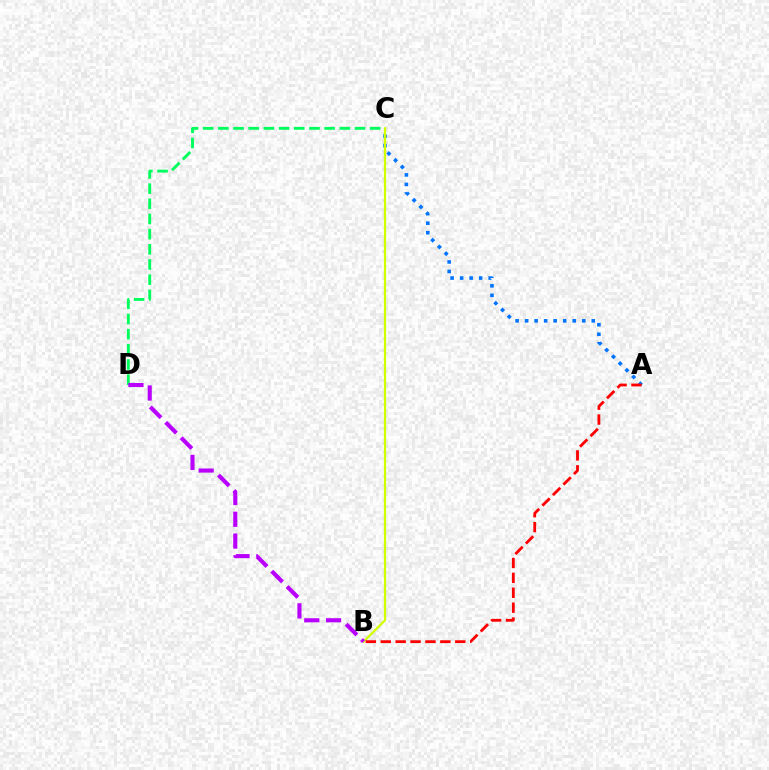{('C', 'D'): [{'color': '#00ff5c', 'line_style': 'dashed', 'thickness': 2.06}], ('A', 'C'): [{'color': '#0074ff', 'line_style': 'dotted', 'thickness': 2.59}], ('B', 'C'): [{'color': '#d1ff00', 'line_style': 'solid', 'thickness': 1.64}], ('A', 'B'): [{'color': '#ff0000', 'line_style': 'dashed', 'thickness': 2.02}], ('B', 'D'): [{'color': '#b900ff', 'line_style': 'dashed', 'thickness': 2.96}]}